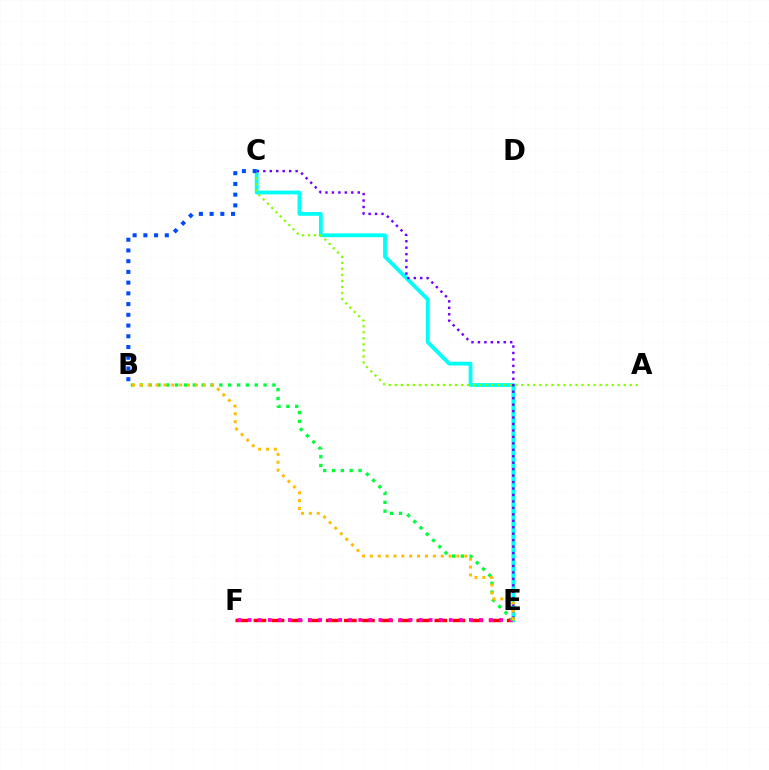{('E', 'F'): [{'color': '#ff0000', 'line_style': 'dashed', 'thickness': 2.46}, {'color': '#ff00cf', 'line_style': 'dotted', 'thickness': 2.73}], ('C', 'E'): [{'color': '#00fff6', 'line_style': 'solid', 'thickness': 2.74}, {'color': '#7200ff', 'line_style': 'dotted', 'thickness': 1.75}], ('A', 'C'): [{'color': '#84ff00', 'line_style': 'dotted', 'thickness': 1.64}], ('B', 'C'): [{'color': '#004bff', 'line_style': 'dotted', 'thickness': 2.91}], ('B', 'E'): [{'color': '#00ff39', 'line_style': 'dotted', 'thickness': 2.4}, {'color': '#ffbd00', 'line_style': 'dotted', 'thickness': 2.14}]}